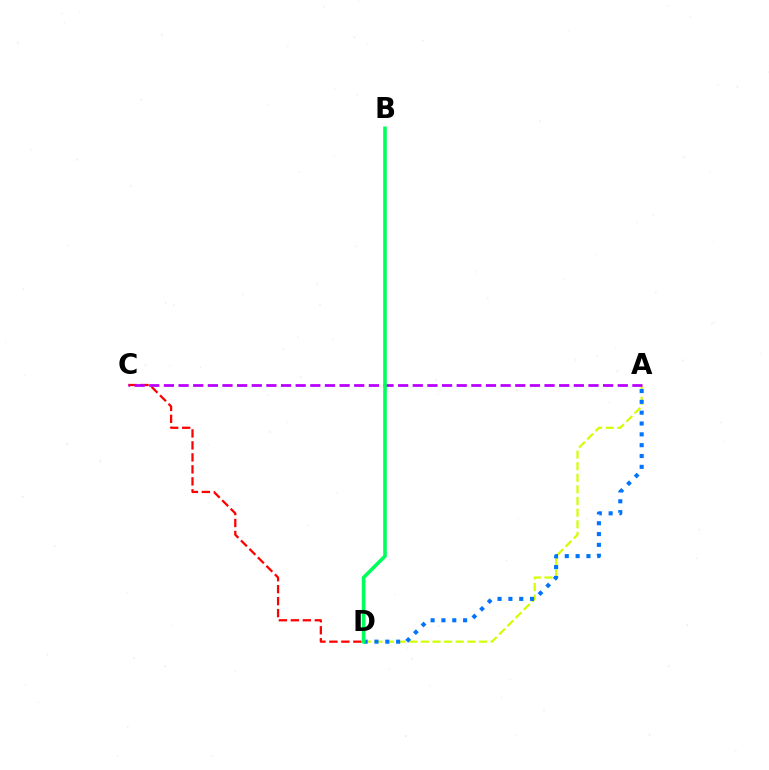{('A', 'D'): [{'color': '#d1ff00', 'line_style': 'dashed', 'thickness': 1.58}, {'color': '#0074ff', 'line_style': 'dotted', 'thickness': 2.94}], ('C', 'D'): [{'color': '#ff0000', 'line_style': 'dashed', 'thickness': 1.63}], ('A', 'C'): [{'color': '#b900ff', 'line_style': 'dashed', 'thickness': 1.99}], ('B', 'D'): [{'color': '#00ff5c', 'line_style': 'solid', 'thickness': 2.59}]}